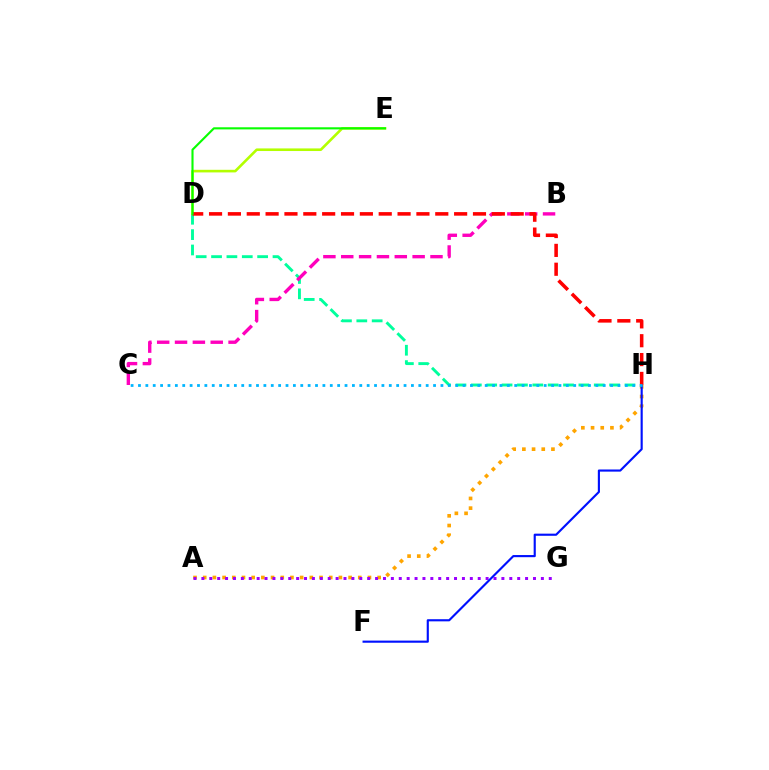{('A', 'H'): [{'color': '#ffa500', 'line_style': 'dotted', 'thickness': 2.63}], ('D', 'H'): [{'color': '#00ff9d', 'line_style': 'dashed', 'thickness': 2.09}, {'color': '#ff0000', 'line_style': 'dashed', 'thickness': 2.56}], ('A', 'G'): [{'color': '#9b00ff', 'line_style': 'dotted', 'thickness': 2.15}], ('B', 'C'): [{'color': '#ff00bd', 'line_style': 'dashed', 'thickness': 2.42}], ('D', 'E'): [{'color': '#b3ff00', 'line_style': 'solid', 'thickness': 1.88}, {'color': '#08ff00', 'line_style': 'solid', 'thickness': 1.52}], ('F', 'H'): [{'color': '#0010ff', 'line_style': 'solid', 'thickness': 1.54}], ('C', 'H'): [{'color': '#00b5ff', 'line_style': 'dotted', 'thickness': 2.0}]}